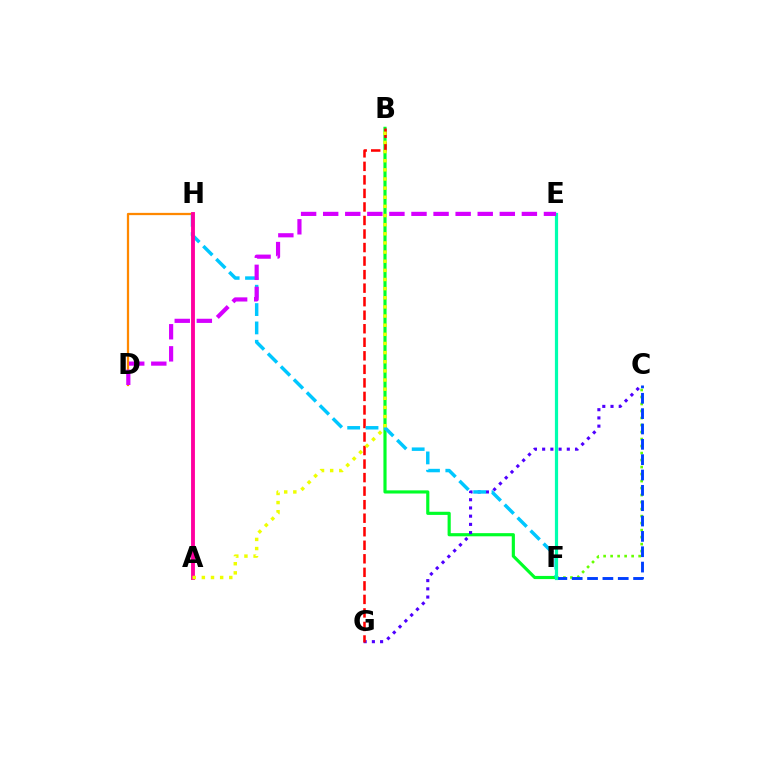{('D', 'H'): [{'color': '#ff8800', 'line_style': 'solid', 'thickness': 1.63}], ('B', 'F'): [{'color': '#00ff27', 'line_style': 'solid', 'thickness': 2.27}], ('C', 'G'): [{'color': '#4f00ff', 'line_style': 'dotted', 'thickness': 2.23}], ('B', 'G'): [{'color': '#ff0000', 'line_style': 'dashed', 'thickness': 1.84}], ('C', 'F'): [{'color': '#66ff00', 'line_style': 'dotted', 'thickness': 1.9}, {'color': '#003fff', 'line_style': 'dashed', 'thickness': 2.08}], ('F', 'H'): [{'color': '#00c7ff', 'line_style': 'dashed', 'thickness': 2.49}], ('A', 'H'): [{'color': '#ff00a0', 'line_style': 'solid', 'thickness': 2.78}], ('E', 'F'): [{'color': '#00ffaf', 'line_style': 'solid', 'thickness': 2.3}], ('D', 'E'): [{'color': '#d600ff', 'line_style': 'dashed', 'thickness': 3.0}], ('A', 'B'): [{'color': '#eeff00', 'line_style': 'dotted', 'thickness': 2.48}]}